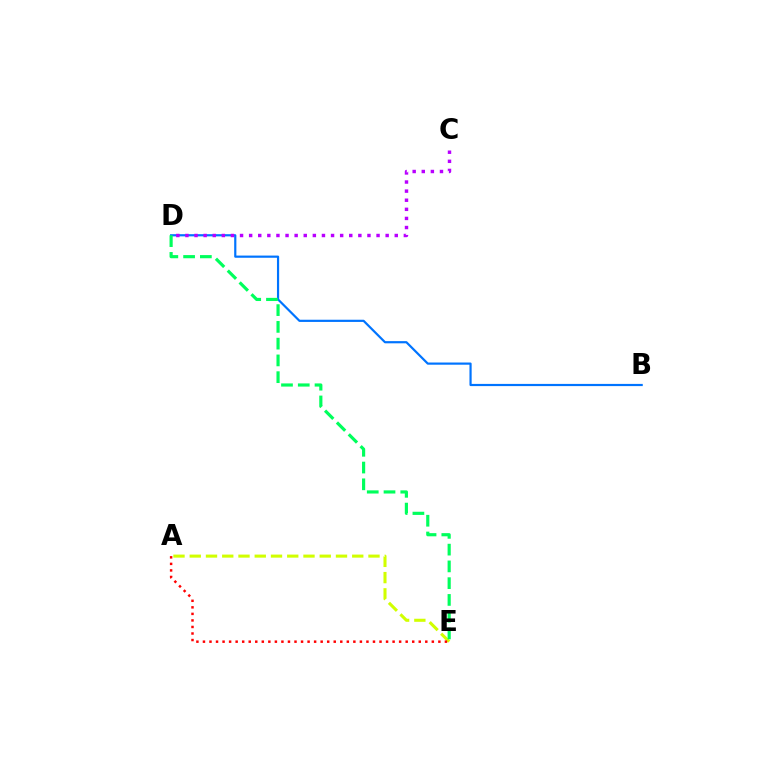{('B', 'D'): [{'color': '#0074ff', 'line_style': 'solid', 'thickness': 1.58}], ('C', 'D'): [{'color': '#b900ff', 'line_style': 'dotted', 'thickness': 2.47}], ('A', 'E'): [{'color': '#d1ff00', 'line_style': 'dashed', 'thickness': 2.21}, {'color': '#ff0000', 'line_style': 'dotted', 'thickness': 1.78}], ('D', 'E'): [{'color': '#00ff5c', 'line_style': 'dashed', 'thickness': 2.28}]}